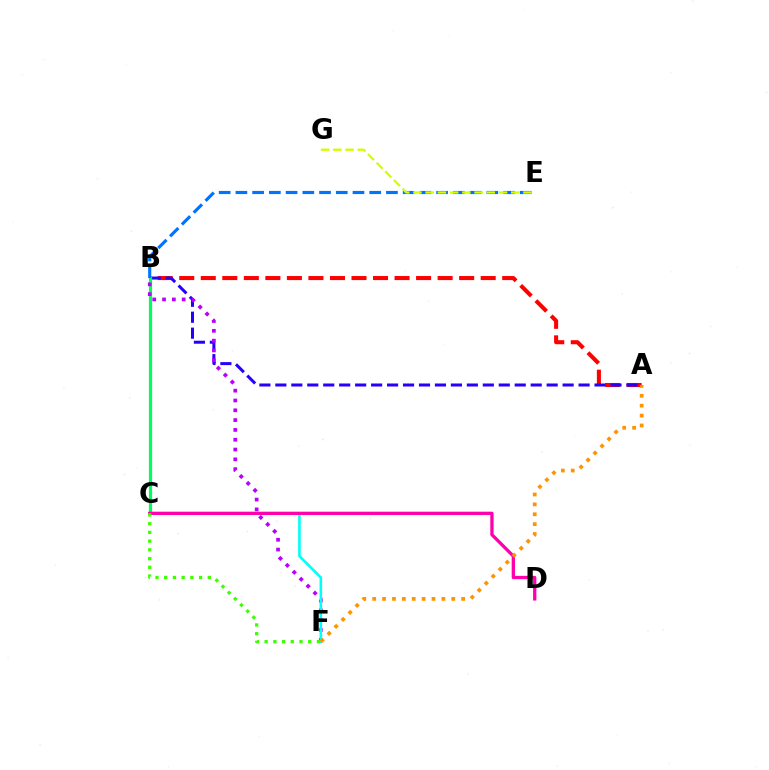{('A', 'B'): [{'color': '#ff0000', 'line_style': 'dashed', 'thickness': 2.93}, {'color': '#2500ff', 'line_style': 'dashed', 'thickness': 2.17}], ('B', 'C'): [{'color': '#00ff5c', 'line_style': 'solid', 'thickness': 2.31}], ('B', 'F'): [{'color': '#b900ff', 'line_style': 'dotted', 'thickness': 2.67}], ('B', 'E'): [{'color': '#0074ff', 'line_style': 'dashed', 'thickness': 2.27}], ('C', 'F'): [{'color': '#00fff6', 'line_style': 'solid', 'thickness': 1.88}, {'color': '#3dff00', 'line_style': 'dotted', 'thickness': 2.37}], ('C', 'D'): [{'color': '#ff00ac', 'line_style': 'solid', 'thickness': 2.37}], ('E', 'G'): [{'color': '#d1ff00', 'line_style': 'dashed', 'thickness': 1.66}], ('A', 'F'): [{'color': '#ff9400', 'line_style': 'dotted', 'thickness': 2.69}]}